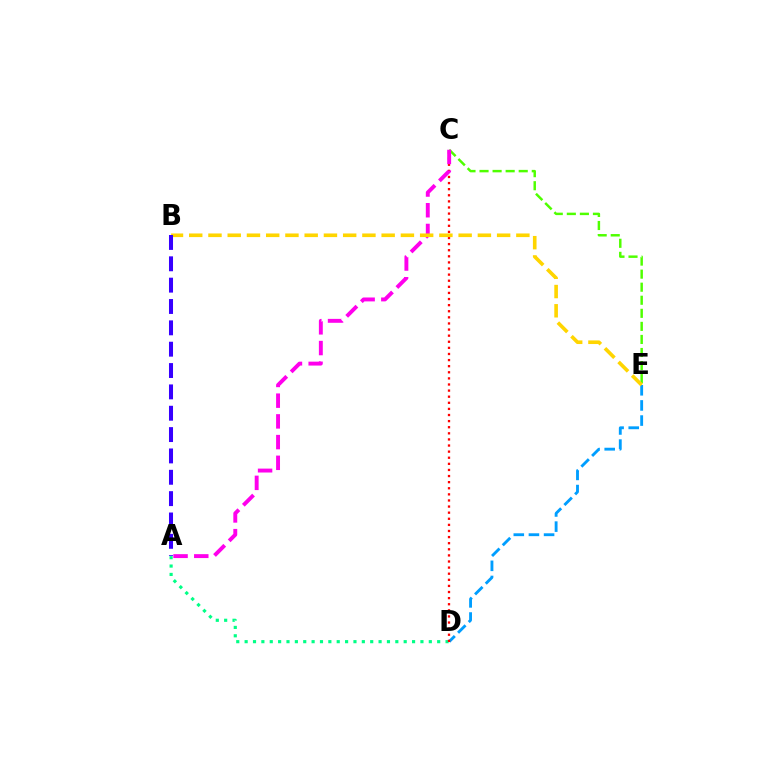{('D', 'E'): [{'color': '#009eff', 'line_style': 'dashed', 'thickness': 2.06}], ('C', 'E'): [{'color': '#4fff00', 'line_style': 'dashed', 'thickness': 1.77}], ('A', 'D'): [{'color': '#00ff86', 'line_style': 'dotted', 'thickness': 2.27}], ('C', 'D'): [{'color': '#ff0000', 'line_style': 'dotted', 'thickness': 1.66}], ('A', 'C'): [{'color': '#ff00ed', 'line_style': 'dashed', 'thickness': 2.81}], ('B', 'E'): [{'color': '#ffd500', 'line_style': 'dashed', 'thickness': 2.61}], ('A', 'B'): [{'color': '#3700ff', 'line_style': 'dashed', 'thickness': 2.9}]}